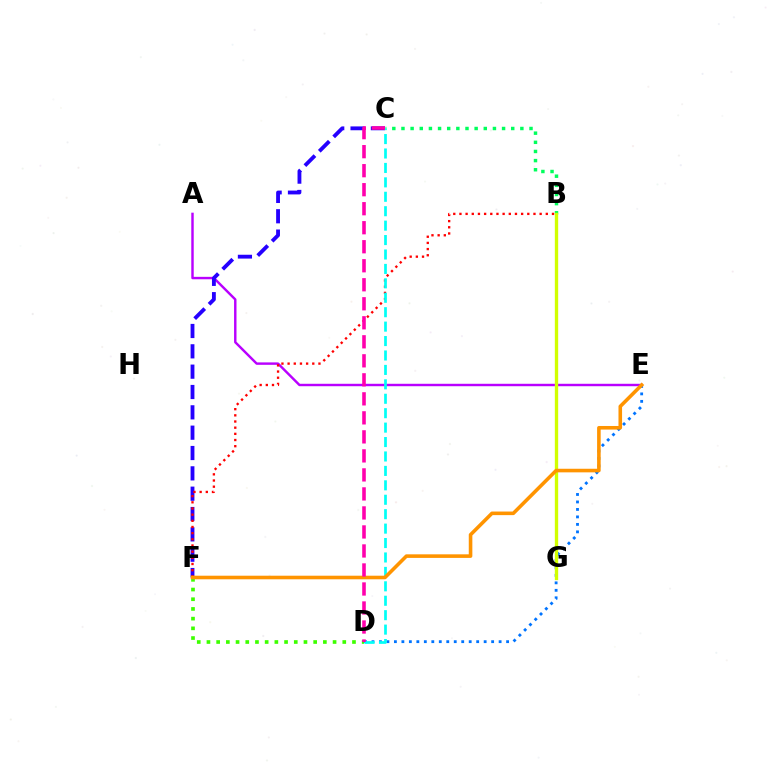{('D', 'F'): [{'color': '#3dff00', 'line_style': 'dotted', 'thickness': 2.64}], ('D', 'E'): [{'color': '#0074ff', 'line_style': 'dotted', 'thickness': 2.03}], ('B', 'C'): [{'color': '#00ff5c', 'line_style': 'dotted', 'thickness': 2.49}], ('A', 'E'): [{'color': '#b900ff', 'line_style': 'solid', 'thickness': 1.75}], ('C', 'F'): [{'color': '#2500ff', 'line_style': 'dashed', 'thickness': 2.76}], ('B', 'F'): [{'color': '#ff0000', 'line_style': 'dotted', 'thickness': 1.68}], ('B', 'G'): [{'color': '#d1ff00', 'line_style': 'solid', 'thickness': 2.41}], ('C', 'D'): [{'color': '#00fff6', 'line_style': 'dashed', 'thickness': 1.96}, {'color': '#ff00ac', 'line_style': 'dashed', 'thickness': 2.58}], ('E', 'F'): [{'color': '#ff9400', 'line_style': 'solid', 'thickness': 2.58}]}